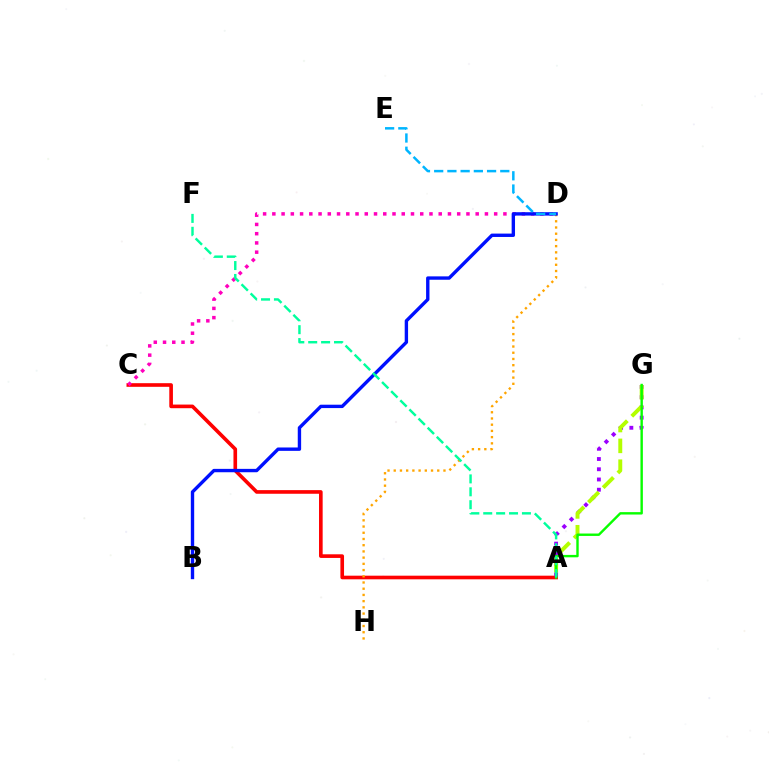{('A', 'C'): [{'color': '#ff0000', 'line_style': 'solid', 'thickness': 2.62}], ('C', 'D'): [{'color': '#ff00bd', 'line_style': 'dotted', 'thickness': 2.51}], ('A', 'G'): [{'color': '#9b00ff', 'line_style': 'dotted', 'thickness': 2.78}, {'color': '#b3ff00', 'line_style': 'dashed', 'thickness': 2.83}, {'color': '#08ff00', 'line_style': 'solid', 'thickness': 1.73}], ('D', 'H'): [{'color': '#ffa500', 'line_style': 'dotted', 'thickness': 1.69}], ('B', 'D'): [{'color': '#0010ff', 'line_style': 'solid', 'thickness': 2.43}], ('A', 'F'): [{'color': '#00ff9d', 'line_style': 'dashed', 'thickness': 1.75}], ('D', 'E'): [{'color': '#00b5ff', 'line_style': 'dashed', 'thickness': 1.8}]}